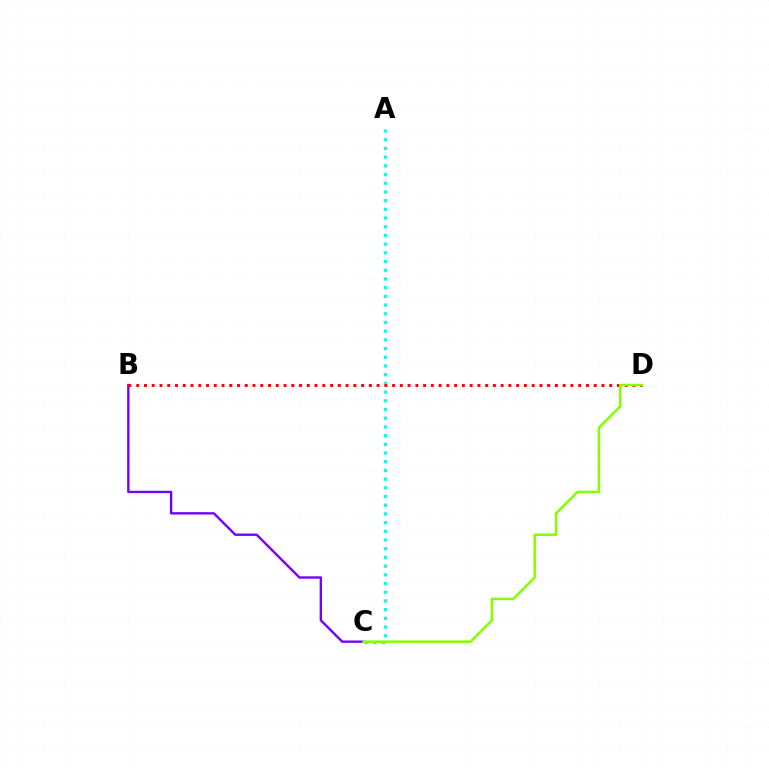{('B', 'C'): [{'color': '#7200ff', 'line_style': 'solid', 'thickness': 1.7}], ('A', 'C'): [{'color': '#00fff6', 'line_style': 'dotted', 'thickness': 2.36}], ('B', 'D'): [{'color': '#ff0000', 'line_style': 'dotted', 'thickness': 2.11}], ('C', 'D'): [{'color': '#84ff00', 'line_style': 'solid', 'thickness': 1.82}]}